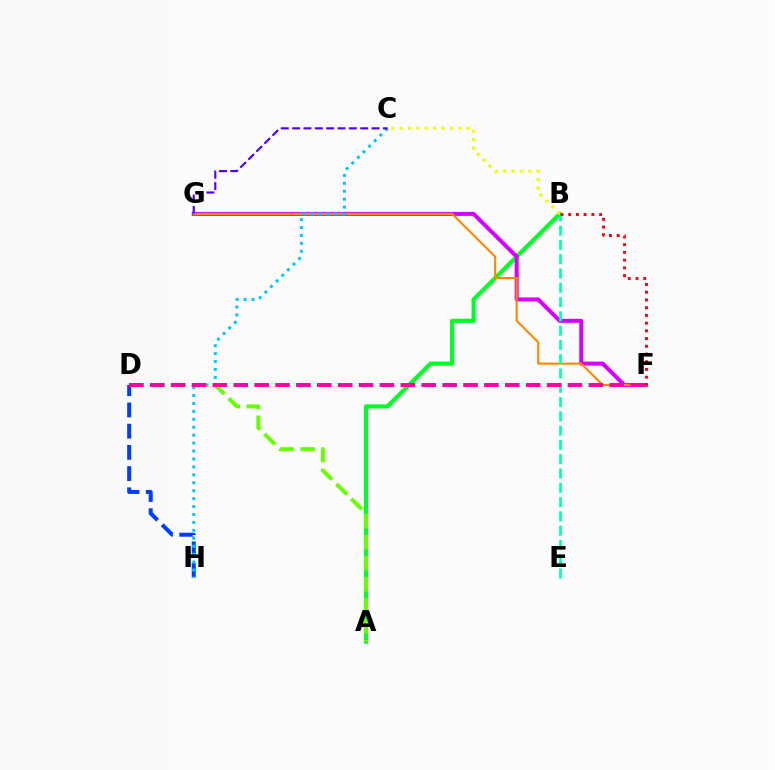{('A', 'B'): [{'color': '#00ff27', 'line_style': 'solid', 'thickness': 2.99}], ('F', 'G'): [{'color': '#d600ff', 'line_style': 'solid', 'thickness': 2.9}, {'color': '#ff8800', 'line_style': 'solid', 'thickness': 1.52}], ('B', 'E'): [{'color': '#00ffaf', 'line_style': 'dashed', 'thickness': 1.94}], ('D', 'H'): [{'color': '#003fff', 'line_style': 'dashed', 'thickness': 2.88}], ('B', 'C'): [{'color': '#eeff00', 'line_style': 'dotted', 'thickness': 2.27}], ('C', 'H'): [{'color': '#00c7ff', 'line_style': 'dotted', 'thickness': 2.16}], ('B', 'F'): [{'color': '#ff0000', 'line_style': 'dotted', 'thickness': 2.1}], ('A', 'D'): [{'color': '#66ff00', 'line_style': 'dashed', 'thickness': 2.86}], ('D', 'F'): [{'color': '#ff00a0', 'line_style': 'dashed', 'thickness': 2.84}], ('C', 'G'): [{'color': '#4f00ff', 'line_style': 'dashed', 'thickness': 1.54}]}